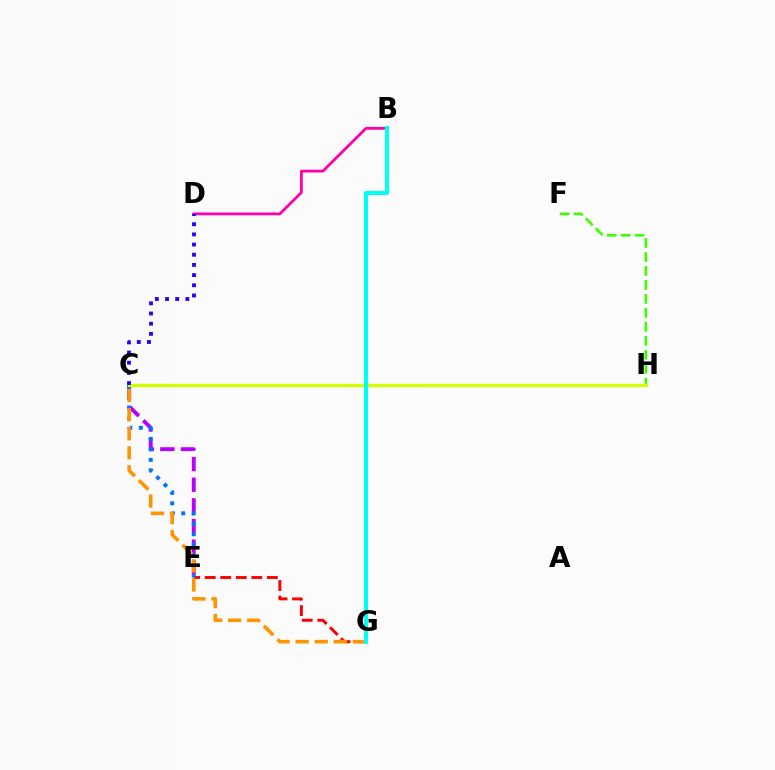{('F', 'H'): [{'color': '#3dff00', 'line_style': 'dashed', 'thickness': 1.9}], ('C', 'E'): [{'color': '#b900ff', 'line_style': 'dashed', 'thickness': 2.81}, {'color': '#0074ff', 'line_style': 'dotted', 'thickness': 2.85}], ('C', 'H'): [{'color': '#00ff5c', 'line_style': 'solid', 'thickness': 1.93}, {'color': '#d1ff00', 'line_style': 'solid', 'thickness': 2.36}], ('E', 'G'): [{'color': '#ff0000', 'line_style': 'dashed', 'thickness': 2.11}], ('B', 'D'): [{'color': '#ff00ac', 'line_style': 'solid', 'thickness': 2.02}], ('C', 'G'): [{'color': '#ff9400', 'line_style': 'dashed', 'thickness': 2.59}], ('C', 'D'): [{'color': '#2500ff', 'line_style': 'dotted', 'thickness': 2.76}], ('B', 'G'): [{'color': '#00fff6', 'line_style': 'solid', 'thickness': 2.92}]}